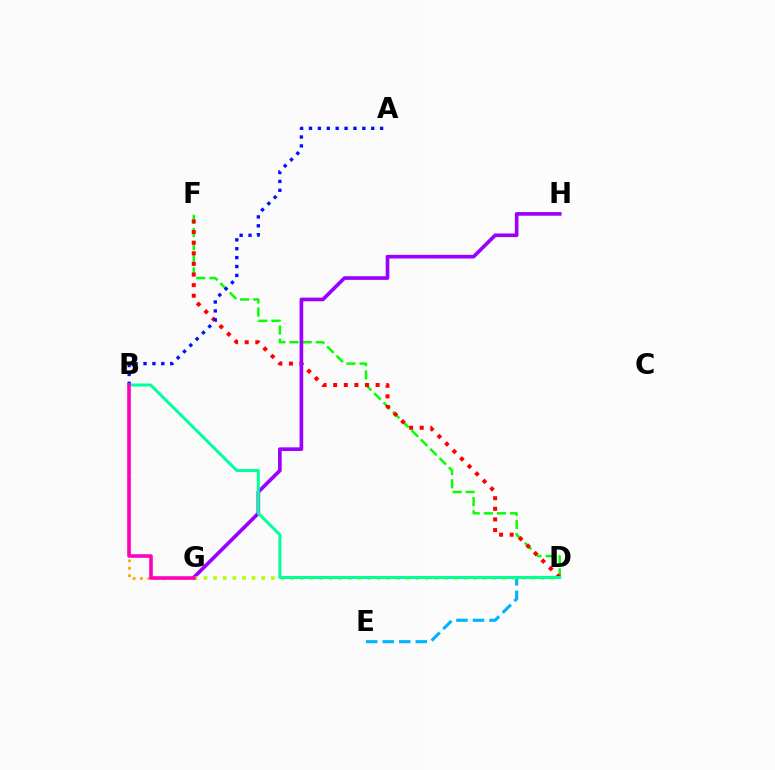{('D', 'F'): [{'color': '#08ff00', 'line_style': 'dashed', 'thickness': 1.79}, {'color': '#ff0000', 'line_style': 'dotted', 'thickness': 2.88}], ('D', 'E'): [{'color': '#00b5ff', 'line_style': 'dashed', 'thickness': 2.24}], ('G', 'H'): [{'color': '#9b00ff', 'line_style': 'solid', 'thickness': 2.63}], ('D', 'G'): [{'color': '#b3ff00', 'line_style': 'dotted', 'thickness': 2.62}], ('B', 'G'): [{'color': '#ffa500', 'line_style': 'dotted', 'thickness': 2.01}, {'color': '#ff00bd', 'line_style': 'solid', 'thickness': 2.58}], ('A', 'B'): [{'color': '#0010ff', 'line_style': 'dotted', 'thickness': 2.42}], ('B', 'D'): [{'color': '#00ff9d', 'line_style': 'solid', 'thickness': 2.15}]}